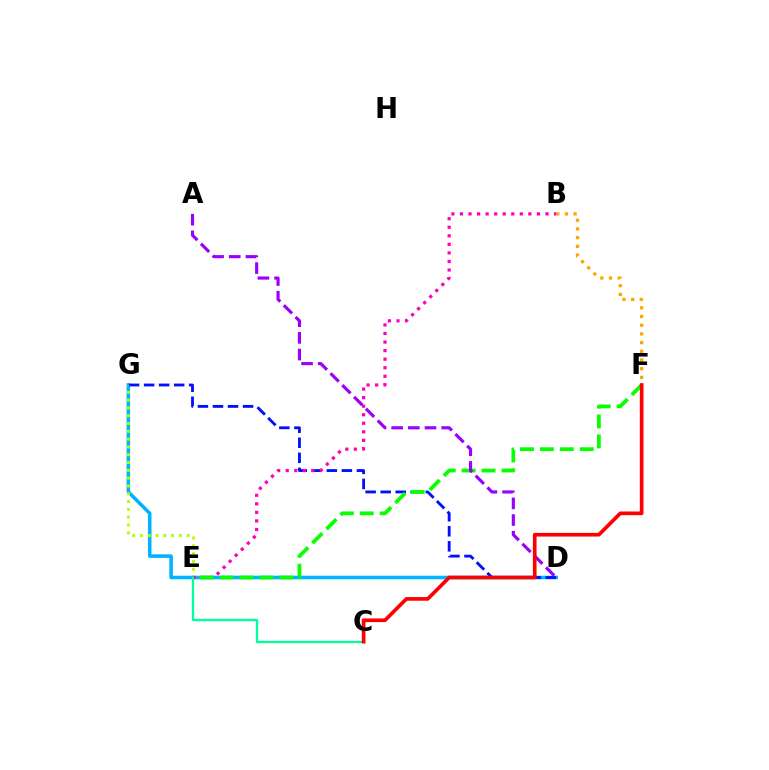{('D', 'G'): [{'color': '#00b5ff', 'line_style': 'solid', 'thickness': 2.56}, {'color': '#0010ff', 'line_style': 'dashed', 'thickness': 2.04}], ('B', 'F'): [{'color': '#ffa500', 'line_style': 'dotted', 'thickness': 2.36}], ('E', 'G'): [{'color': '#b3ff00', 'line_style': 'dotted', 'thickness': 2.12}], ('B', 'E'): [{'color': '#ff00bd', 'line_style': 'dotted', 'thickness': 2.32}], ('E', 'F'): [{'color': '#08ff00', 'line_style': 'dashed', 'thickness': 2.71}], ('C', 'E'): [{'color': '#00ff9d', 'line_style': 'solid', 'thickness': 1.65}], ('A', 'D'): [{'color': '#9b00ff', 'line_style': 'dashed', 'thickness': 2.26}], ('C', 'F'): [{'color': '#ff0000', 'line_style': 'solid', 'thickness': 2.64}]}